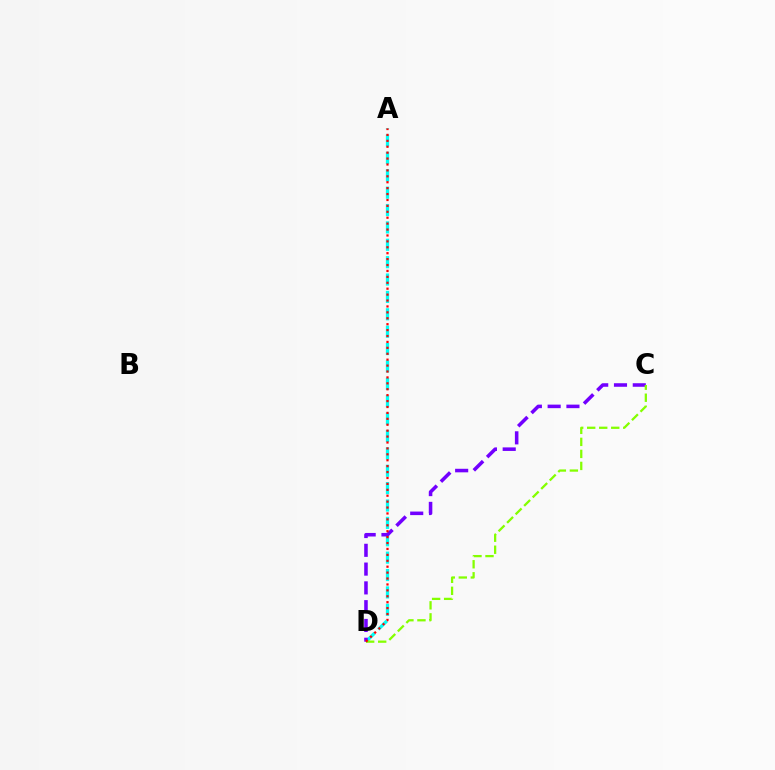{('A', 'D'): [{'color': '#00fff6', 'line_style': 'dashed', 'thickness': 2.36}, {'color': '#ff0000', 'line_style': 'dotted', 'thickness': 1.61}], ('C', 'D'): [{'color': '#7200ff', 'line_style': 'dashed', 'thickness': 2.55}, {'color': '#84ff00', 'line_style': 'dashed', 'thickness': 1.63}]}